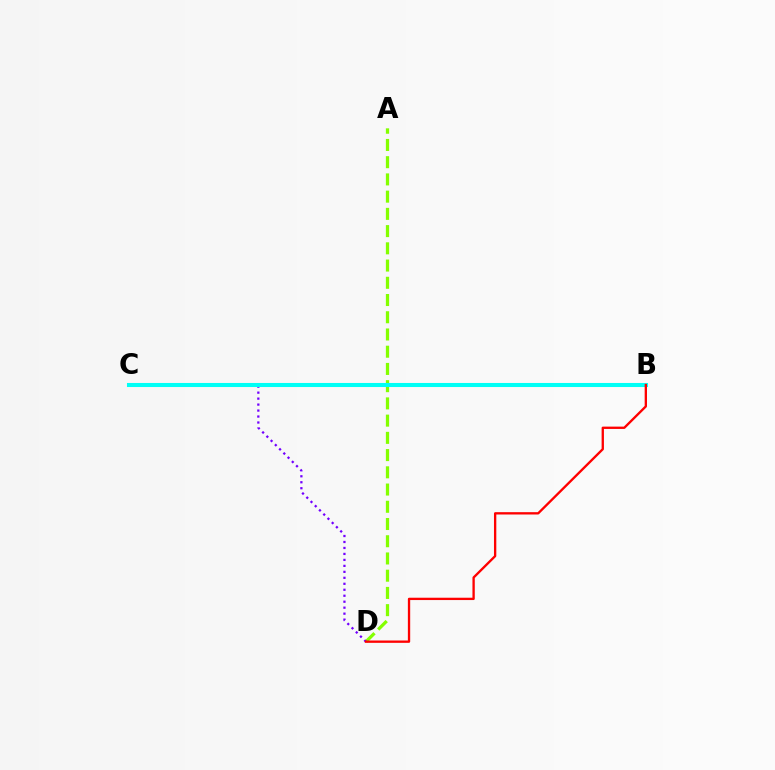{('A', 'D'): [{'color': '#84ff00', 'line_style': 'dashed', 'thickness': 2.34}], ('C', 'D'): [{'color': '#7200ff', 'line_style': 'dotted', 'thickness': 1.62}], ('B', 'C'): [{'color': '#00fff6', 'line_style': 'solid', 'thickness': 2.92}], ('B', 'D'): [{'color': '#ff0000', 'line_style': 'solid', 'thickness': 1.68}]}